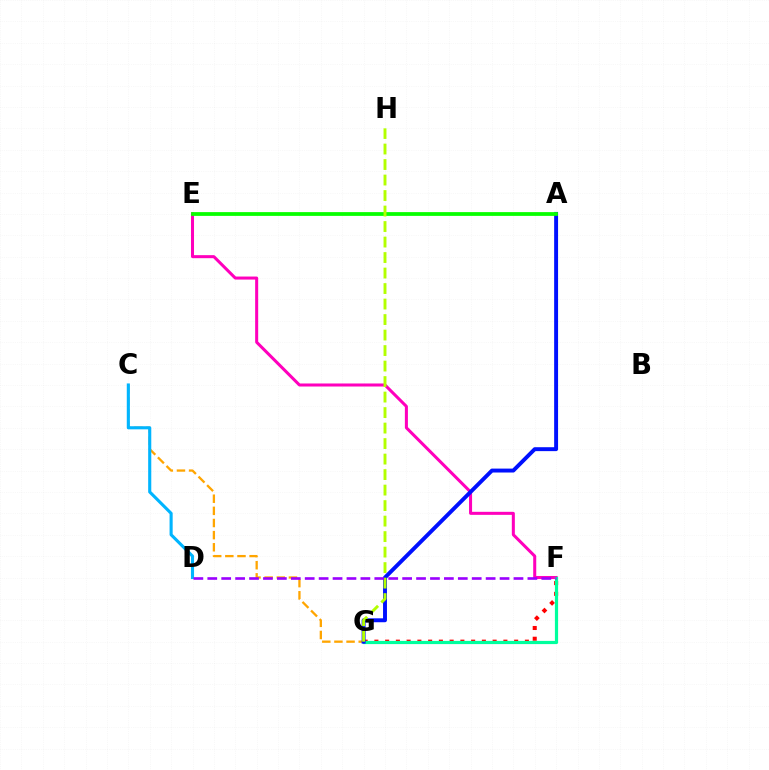{('C', 'G'): [{'color': '#ffa500', 'line_style': 'dashed', 'thickness': 1.65}], ('F', 'G'): [{'color': '#ff0000', 'line_style': 'dotted', 'thickness': 2.92}, {'color': '#00ff9d', 'line_style': 'solid', 'thickness': 2.3}], ('E', 'F'): [{'color': '#ff00bd', 'line_style': 'solid', 'thickness': 2.18}], ('A', 'G'): [{'color': '#0010ff', 'line_style': 'solid', 'thickness': 2.82}], ('C', 'D'): [{'color': '#00b5ff', 'line_style': 'solid', 'thickness': 2.24}], ('A', 'E'): [{'color': '#08ff00', 'line_style': 'solid', 'thickness': 2.71}], ('G', 'H'): [{'color': '#b3ff00', 'line_style': 'dashed', 'thickness': 2.11}], ('D', 'F'): [{'color': '#9b00ff', 'line_style': 'dashed', 'thickness': 1.89}]}